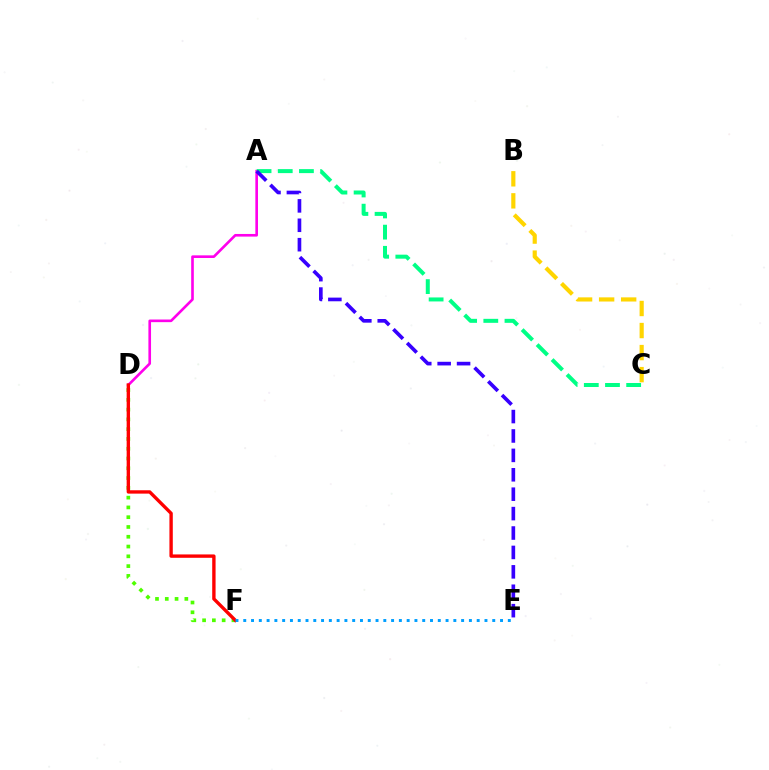{('A', 'D'): [{'color': '#ff00ed', 'line_style': 'solid', 'thickness': 1.9}], ('D', 'F'): [{'color': '#4fff00', 'line_style': 'dotted', 'thickness': 2.66}, {'color': '#ff0000', 'line_style': 'solid', 'thickness': 2.42}], ('A', 'C'): [{'color': '#00ff86', 'line_style': 'dashed', 'thickness': 2.88}], ('B', 'C'): [{'color': '#ffd500', 'line_style': 'dashed', 'thickness': 2.99}], ('E', 'F'): [{'color': '#009eff', 'line_style': 'dotted', 'thickness': 2.11}], ('A', 'E'): [{'color': '#3700ff', 'line_style': 'dashed', 'thickness': 2.64}]}